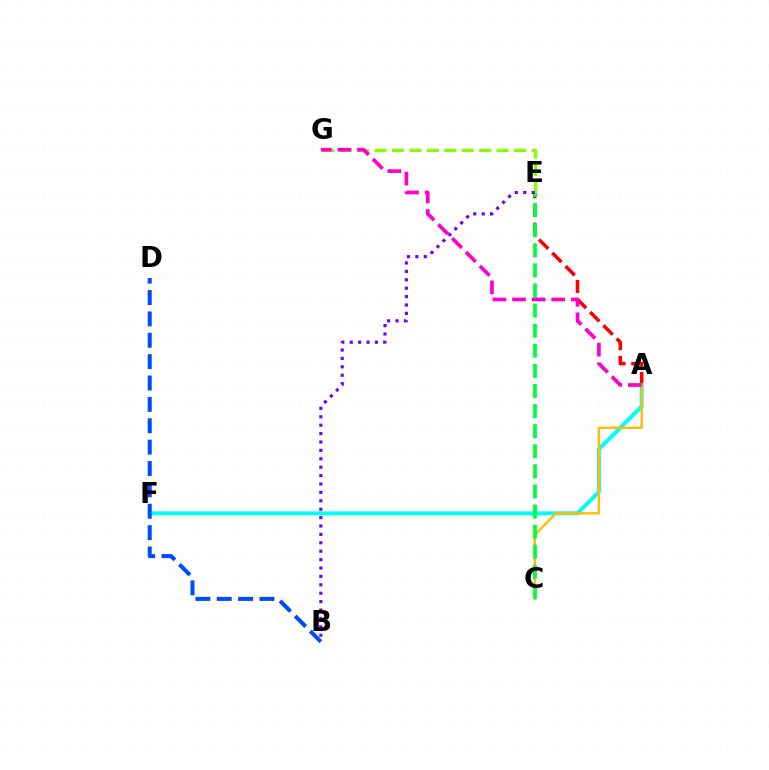{('A', 'E'): [{'color': '#ff0000', 'line_style': 'dashed', 'thickness': 2.55}], ('A', 'F'): [{'color': '#00fff6', 'line_style': 'solid', 'thickness': 2.87}], ('A', 'C'): [{'color': '#ffbd00', 'line_style': 'solid', 'thickness': 1.72}], ('E', 'G'): [{'color': '#84ff00', 'line_style': 'dashed', 'thickness': 2.37}], ('C', 'E'): [{'color': '#00ff39', 'line_style': 'dashed', 'thickness': 2.73}], ('B', 'D'): [{'color': '#004bff', 'line_style': 'dashed', 'thickness': 2.9}], ('A', 'G'): [{'color': '#ff00cf', 'line_style': 'dashed', 'thickness': 2.66}], ('B', 'E'): [{'color': '#7200ff', 'line_style': 'dotted', 'thickness': 2.28}]}